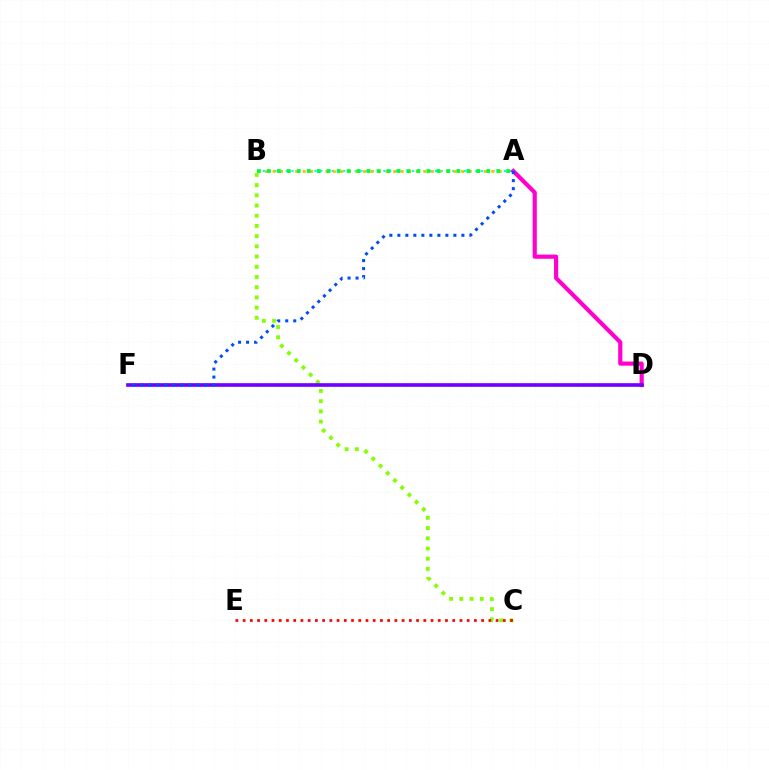{('B', 'C'): [{'color': '#84ff00', 'line_style': 'dotted', 'thickness': 2.77}], ('A', 'B'): [{'color': '#00fff6', 'line_style': 'dotted', 'thickness': 1.56}, {'color': '#ffbd00', 'line_style': 'dotted', 'thickness': 2.05}, {'color': '#00ff39', 'line_style': 'dotted', 'thickness': 2.71}], ('A', 'D'): [{'color': '#ff00cf', 'line_style': 'solid', 'thickness': 2.99}], ('C', 'E'): [{'color': '#ff0000', 'line_style': 'dotted', 'thickness': 1.96}], ('D', 'F'): [{'color': '#7200ff', 'line_style': 'solid', 'thickness': 2.63}], ('A', 'F'): [{'color': '#004bff', 'line_style': 'dotted', 'thickness': 2.17}]}